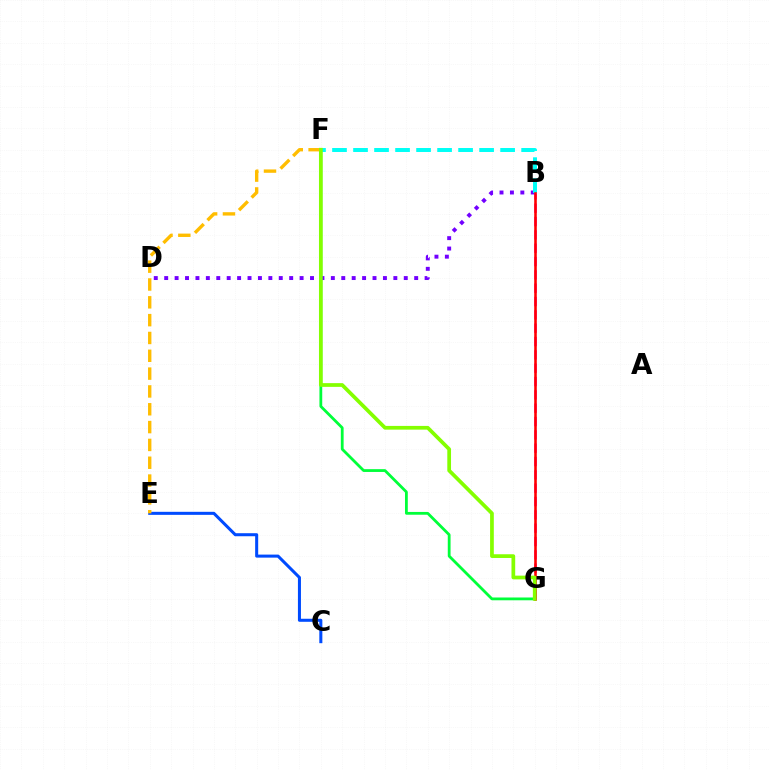{('B', 'G'): [{'color': '#ff00cf', 'line_style': 'dashed', 'thickness': 1.81}, {'color': '#ff0000', 'line_style': 'solid', 'thickness': 1.85}], ('B', 'D'): [{'color': '#7200ff', 'line_style': 'dotted', 'thickness': 2.83}], ('F', 'G'): [{'color': '#00ff39', 'line_style': 'solid', 'thickness': 2.01}, {'color': '#84ff00', 'line_style': 'solid', 'thickness': 2.68}], ('B', 'F'): [{'color': '#00fff6', 'line_style': 'dashed', 'thickness': 2.85}], ('C', 'E'): [{'color': '#004bff', 'line_style': 'solid', 'thickness': 2.19}], ('E', 'F'): [{'color': '#ffbd00', 'line_style': 'dashed', 'thickness': 2.42}]}